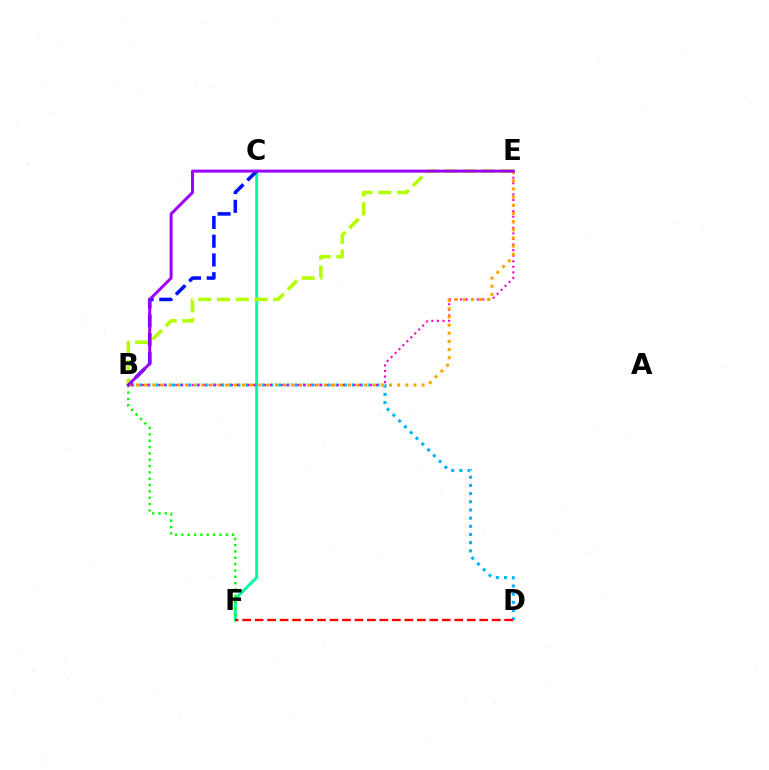{('C', 'F'): [{'color': '#00ff9d', 'line_style': 'solid', 'thickness': 2.12}], ('B', 'D'): [{'color': '#00b5ff', 'line_style': 'dotted', 'thickness': 2.22}], ('D', 'F'): [{'color': '#ff0000', 'line_style': 'dashed', 'thickness': 1.69}], ('B', 'C'): [{'color': '#0010ff', 'line_style': 'dashed', 'thickness': 2.55}], ('B', 'F'): [{'color': '#08ff00', 'line_style': 'dotted', 'thickness': 1.72}], ('B', 'E'): [{'color': '#ff00bd', 'line_style': 'dotted', 'thickness': 1.51}, {'color': '#ffa500', 'line_style': 'dotted', 'thickness': 2.22}, {'color': '#b3ff00', 'line_style': 'dashed', 'thickness': 2.54}, {'color': '#9b00ff', 'line_style': 'solid', 'thickness': 2.14}]}